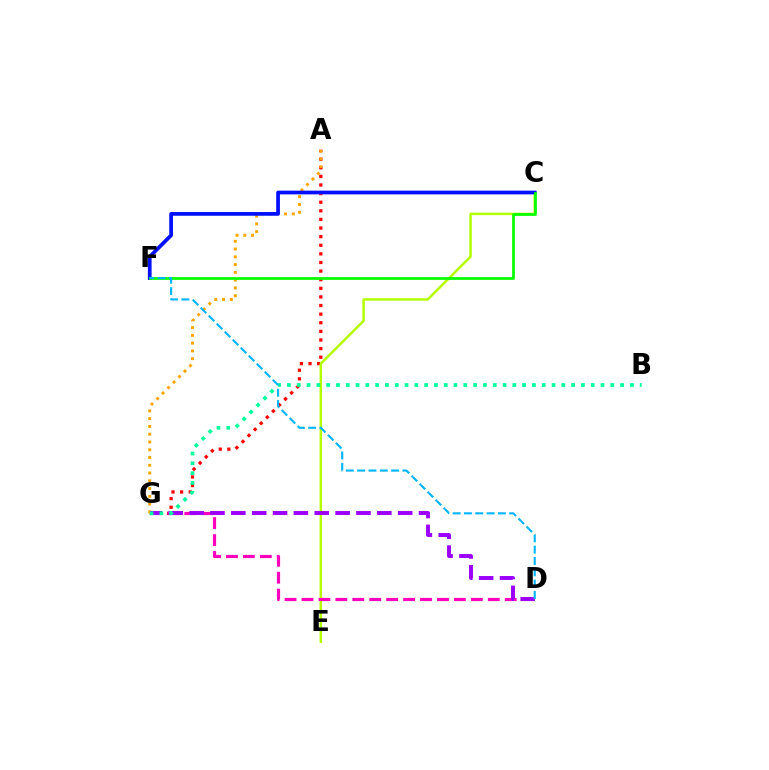{('A', 'G'): [{'color': '#ff0000', 'line_style': 'dotted', 'thickness': 2.34}, {'color': '#ffa500', 'line_style': 'dotted', 'thickness': 2.11}], ('C', 'E'): [{'color': '#b3ff00', 'line_style': 'solid', 'thickness': 1.79}], ('C', 'F'): [{'color': '#0010ff', 'line_style': 'solid', 'thickness': 2.68}, {'color': '#08ff00', 'line_style': 'solid', 'thickness': 1.98}], ('D', 'G'): [{'color': '#ff00bd', 'line_style': 'dashed', 'thickness': 2.3}, {'color': '#9b00ff', 'line_style': 'dashed', 'thickness': 2.83}], ('B', 'G'): [{'color': '#00ff9d', 'line_style': 'dotted', 'thickness': 2.66}], ('D', 'F'): [{'color': '#00b5ff', 'line_style': 'dashed', 'thickness': 1.54}]}